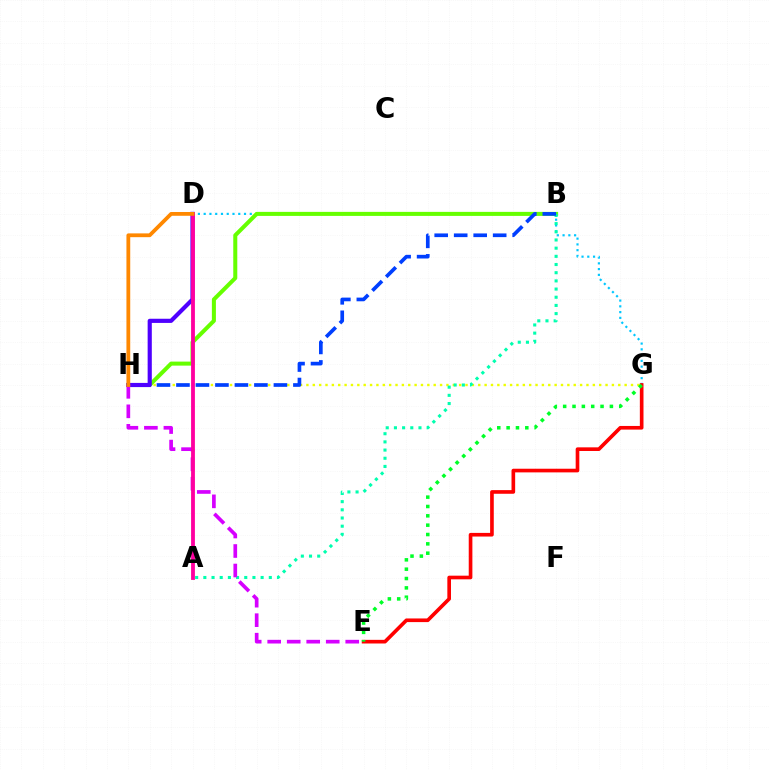{('G', 'H'): [{'color': '#eeff00', 'line_style': 'dotted', 'thickness': 1.73}], ('D', 'G'): [{'color': '#00c7ff', 'line_style': 'dotted', 'thickness': 1.57}], ('B', 'H'): [{'color': '#66ff00', 'line_style': 'solid', 'thickness': 2.9}, {'color': '#003fff', 'line_style': 'dashed', 'thickness': 2.65}], ('A', 'B'): [{'color': '#00ffaf', 'line_style': 'dotted', 'thickness': 2.22}], ('E', 'G'): [{'color': '#ff0000', 'line_style': 'solid', 'thickness': 2.63}, {'color': '#00ff27', 'line_style': 'dotted', 'thickness': 2.54}], ('D', 'H'): [{'color': '#4f00ff', 'line_style': 'solid', 'thickness': 3.0}, {'color': '#ff8800', 'line_style': 'solid', 'thickness': 2.73}], ('E', 'H'): [{'color': '#d600ff', 'line_style': 'dashed', 'thickness': 2.65}], ('A', 'D'): [{'color': '#ff00a0', 'line_style': 'solid', 'thickness': 2.75}]}